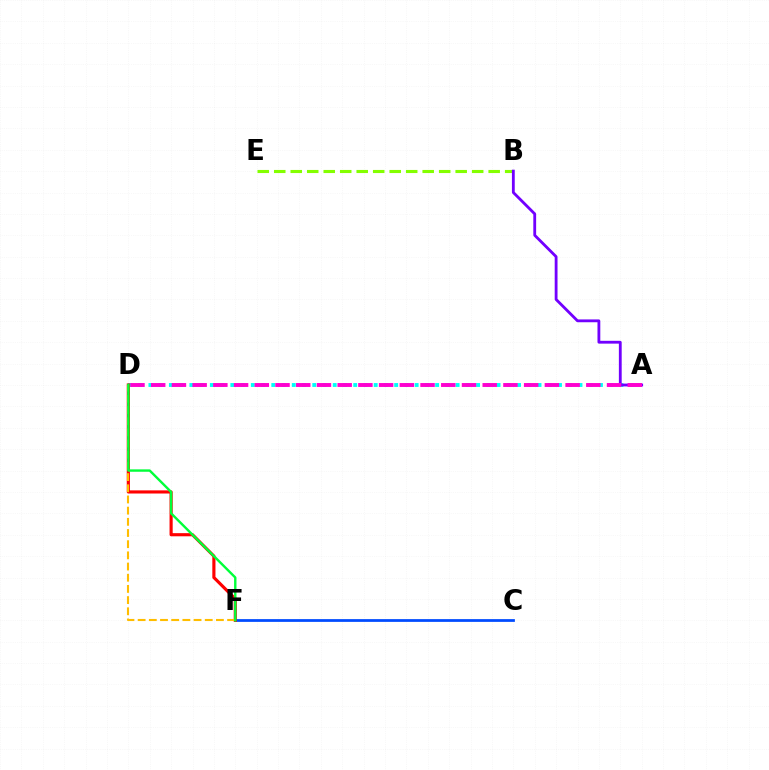{('C', 'F'): [{'color': '#004bff', 'line_style': 'solid', 'thickness': 1.98}], ('B', 'E'): [{'color': '#84ff00', 'line_style': 'dashed', 'thickness': 2.24}], ('A', 'D'): [{'color': '#00fff6', 'line_style': 'dotted', 'thickness': 2.78}, {'color': '#ff00cf', 'line_style': 'dashed', 'thickness': 2.81}], ('A', 'B'): [{'color': '#7200ff', 'line_style': 'solid', 'thickness': 2.03}], ('D', 'F'): [{'color': '#ff0000', 'line_style': 'solid', 'thickness': 2.26}, {'color': '#ffbd00', 'line_style': 'dashed', 'thickness': 1.52}, {'color': '#00ff39', 'line_style': 'solid', 'thickness': 1.72}]}